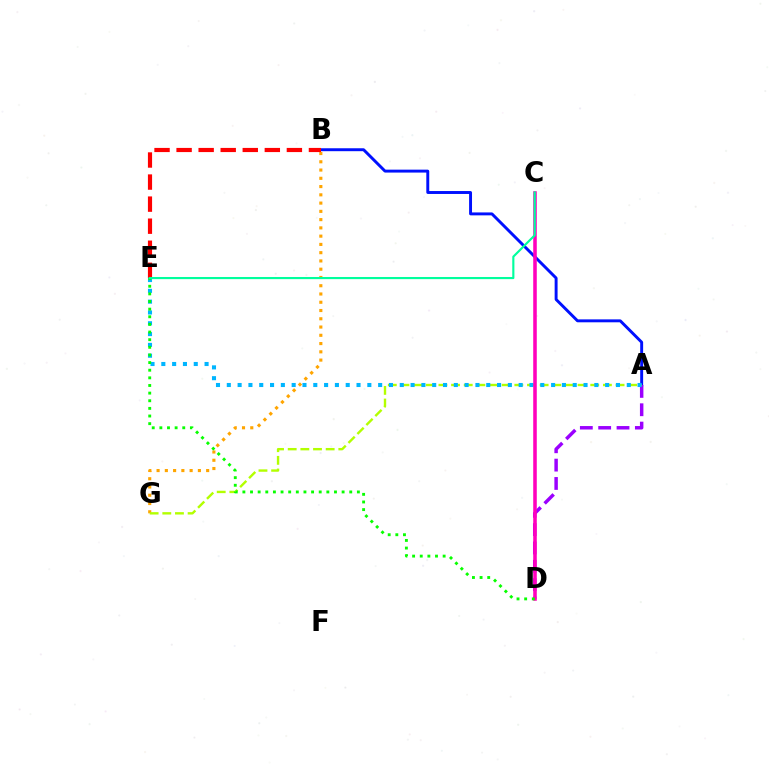{('A', 'B'): [{'color': '#0010ff', 'line_style': 'solid', 'thickness': 2.11}], ('B', 'G'): [{'color': '#ffa500', 'line_style': 'dotted', 'thickness': 2.25}], ('A', 'D'): [{'color': '#9b00ff', 'line_style': 'dashed', 'thickness': 2.49}], ('A', 'G'): [{'color': '#b3ff00', 'line_style': 'dashed', 'thickness': 1.72}], ('A', 'E'): [{'color': '#00b5ff', 'line_style': 'dotted', 'thickness': 2.94}], ('B', 'E'): [{'color': '#ff0000', 'line_style': 'dashed', 'thickness': 3.0}], ('C', 'D'): [{'color': '#ff00bd', 'line_style': 'solid', 'thickness': 2.56}], ('D', 'E'): [{'color': '#08ff00', 'line_style': 'dotted', 'thickness': 2.07}], ('C', 'E'): [{'color': '#00ff9d', 'line_style': 'solid', 'thickness': 1.54}]}